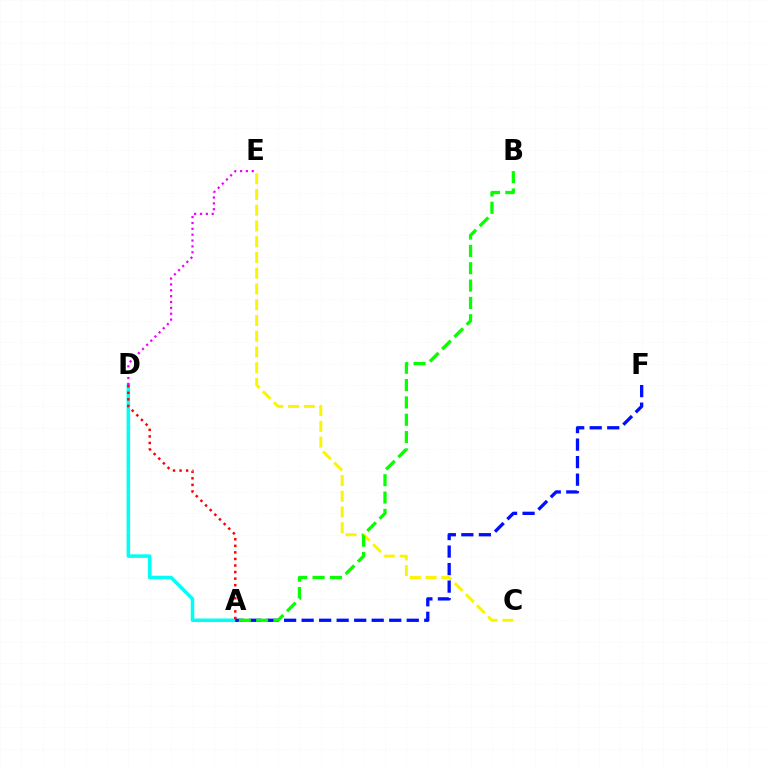{('A', 'D'): [{'color': '#00fff6', 'line_style': 'solid', 'thickness': 2.54}, {'color': '#ff0000', 'line_style': 'dotted', 'thickness': 1.78}], ('C', 'E'): [{'color': '#fcf500', 'line_style': 'dashed', 'thickness': 2.14}], ('A', 'F'): [{'color': '#0010ff', 'line_style': 'dashed', 'thickness': 2.38}], ('D', 'E'): [{'color': '#ee00ff', 'line_style': 'dotted', 'thickness': 1.59}], ('A', 'B'): [{'color': '#08ff00', 'line_style': 'dashed', 'thickness': 2.35}]}